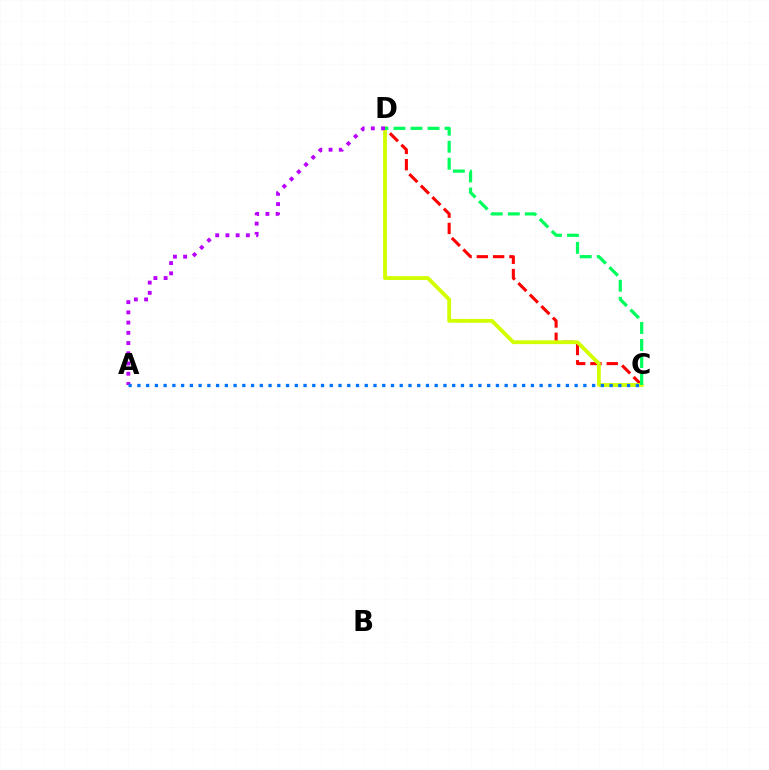{('C', 'D'): [{'color': '#ff0000', 'line_style': 'dashed', 'thickness': 2.21}, {'color': '#d1ff00', 'line_style': 'solid', 'thickness': 2.74}, {'color': '#00ff5c', 'line_style': 'dashed', 'thickness': 2.31}], ('A', 'D'): [{'color': '#b900ff', 'line_style': 'dotted', 'thickness': 2.78}], ('A', 'C'): [{'color': '#0074ff', 'line_style': 'dotted', 'thickness': 2.38}]}